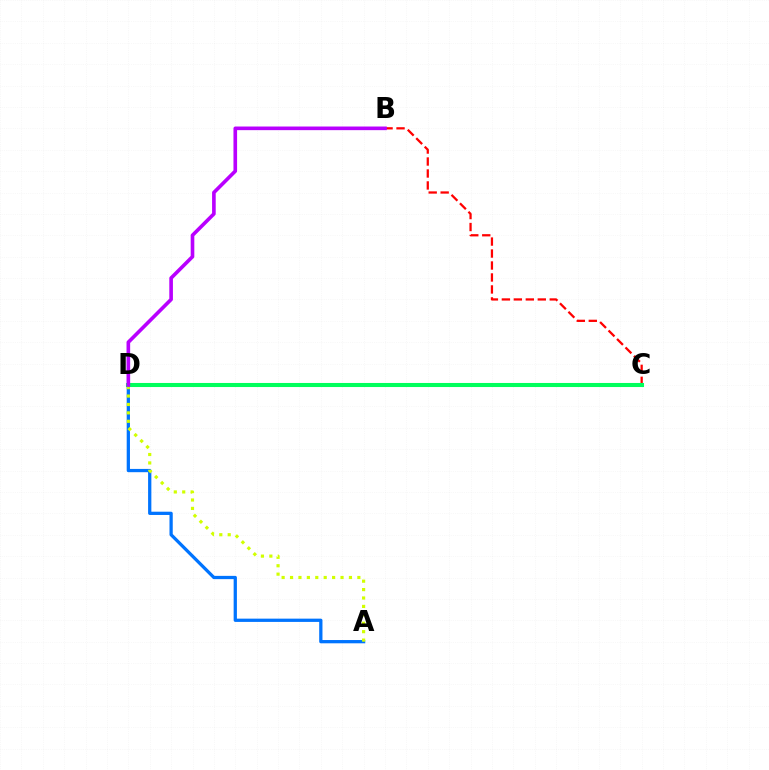{('B', 'C'): [{'color': '#ff0000', 'line_style': 'dashed', 'thickness': 1.63}], ('A', 'D'): [{'color': '#0074ff', 'line_style': 'solid', 'thickness': 2.35}, {'color': '#d1ff00', 'line_style': 'dotted', 'thickness': 2.29}], ('C', 'D'): [{'color': '#00ff5c', 'line_style': 'solid', 'thickness': 2.92}], ('B', 'D'): [{'color': '#b900ff', 'line_style': 'solid', 'thickness': 2.61}]}